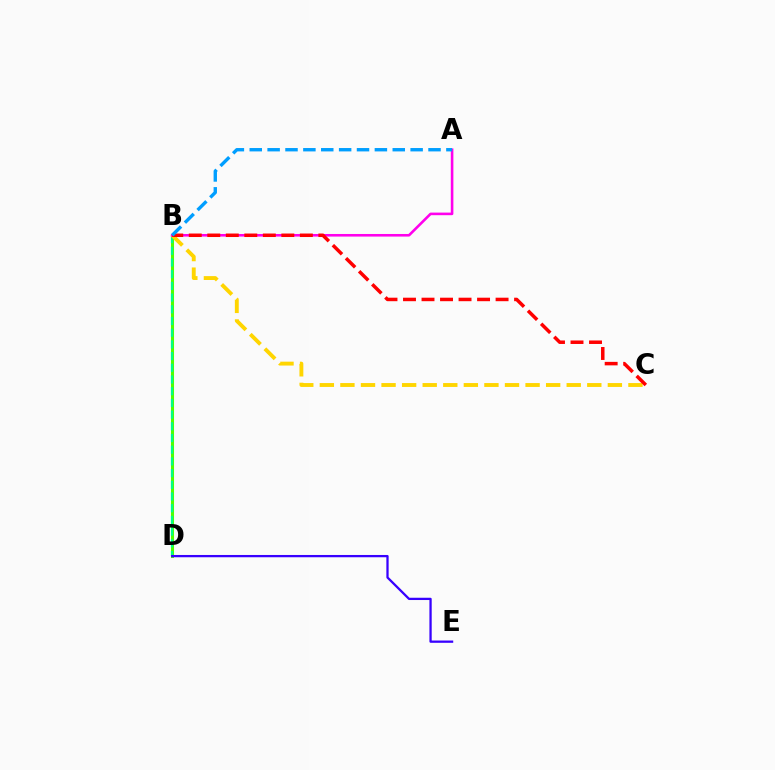{('B', 'D'): [{'color': '#4fff00', 'line_style': 'solid', 'thickness': 2.19}, {'color': '#00ff86', 'line_style': 'dashed', 'thickness': 1.59}], ('B', 'C'): [{'color': '#ffd500', 'line_style': 'dashed', 'thickness': 2.79}, {'color': '#ff0000', 'line_style': 'dashed', 'thickness': 2.52}], ('A', 'B'): [{'color': '#ff00ed', 'line_style': 'solid', 'thickness': 1.87}, {'color': '#009eff', 'line_style': 'dashed', 'thickness': 2.43}], ('D', 'E'): [{'color': '#3700ff', 'line_style': 'solid', 'thickness': 1.64}]}